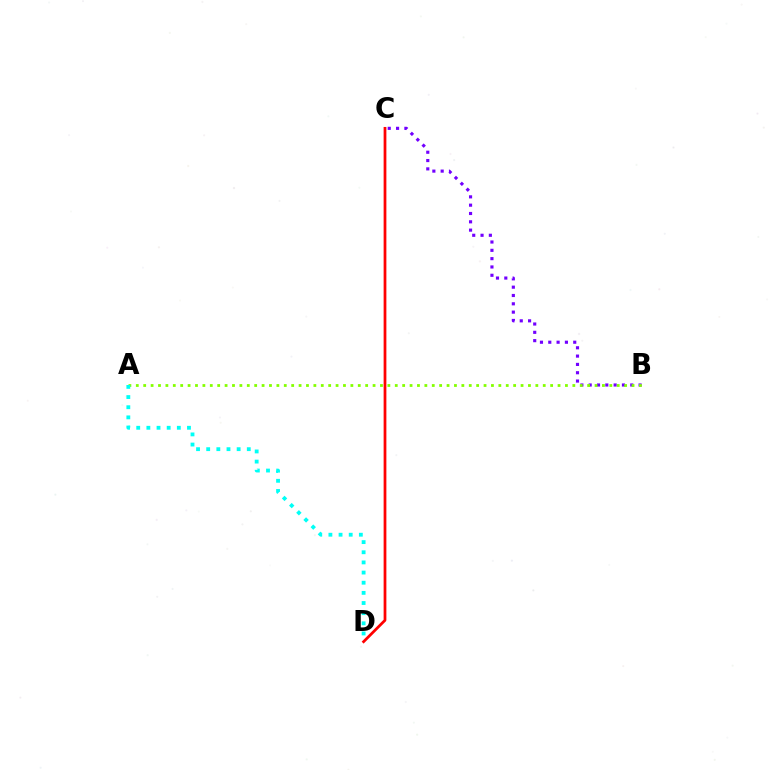{('B', 'C'): [{'color': '#7200ff', 'line_style': 'dotted', 'thickness': 2.26}], ('A', 'B'): [{'color': '#84ff00', 'line_style': 'dotted', 'thickness': 2.01}], ('A', 'D'): [{'color': '#00fff6', 'line_style': 'dotted', 'thickness': 2.76}], ('C', 'D'): [{'color': '#ff0000', 'line_style': 'solid', 'thickness': 1.98}]}